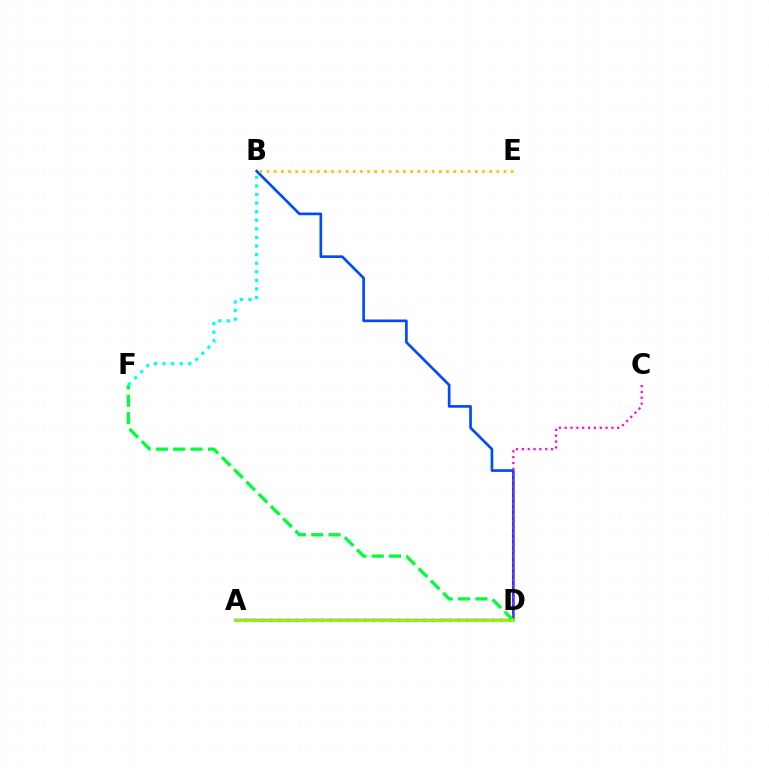{('A', 'D'): [{'color': '#7200ff', 'line_style': 'solid', 'thickness': 1.67}, {'color': '#ff0000', 'line_style': 'dotted', 'thickness': 2.32}, {'color': '#84ff00', 'line_style': 'solid', 'thickness': 2.03}], ('B', 'D'): [{'color': '#004bff', 'line_style': 'solid', 'thickness': 1.92}], ('B', 'E'): [{'color': '#ffbd00', 'line_style': 'dotted', 'thickness': 1.95}], ('C', 'D'): [{'color': '#ff00cf', 'line_style': 'dotted', 'thickness': 1.59}], ('D', 'F'): [{'color': '#00ff39', 'line_style': 'dashed', 'thickness': 2.36}], ('B', 'F'): [{'color': '#00fff6', 'line_style': 'dotted', 'thickness': 2.34}]}